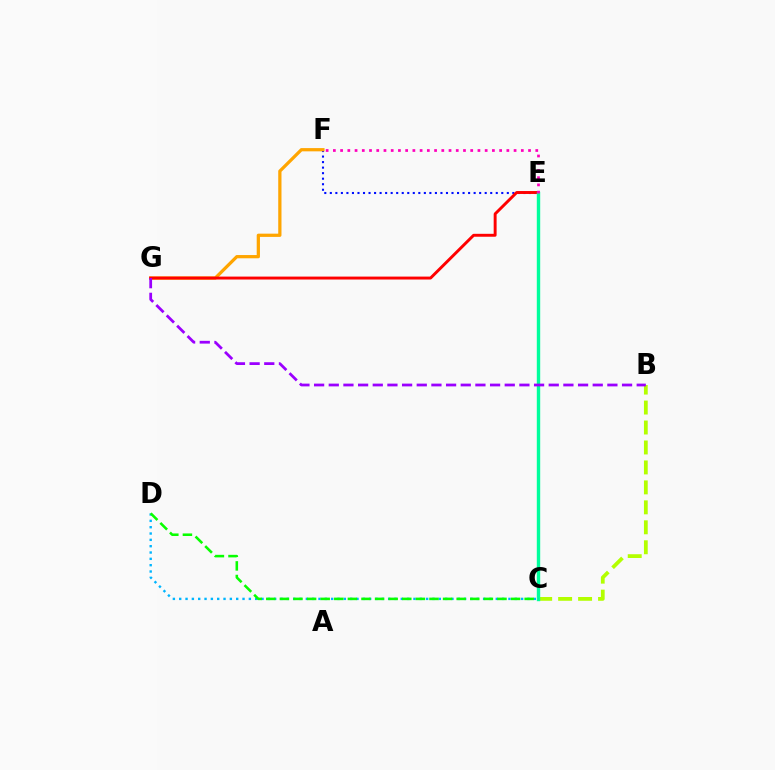{('E', 'F'): [{'color': '#0010ff', 'line_style': 'dotted', 'thickness': 1.5}, {'color': '#ff00bd', 'line_style': 'dotted', 'thickness': 1.96}], ('F', 'G'): [{'color': '#ffa500', 'line_style': 'solid', 'thickness': 2.34}], ('E', 'G'): [{'color': '#ff0000', 'line_style': 'solid', 'thickness': 2.11}], ('B', 'C'): [{'color': '#b3ff00', 'line_style': 'dashed', 'thickness': 2.71}], ('C', 'D'): [{'color': '#00b5ff', 'line_style': 'dotted', 'thickness': 1.72}, {'color': '#08ff00', 'line_style': 'dashed', 'thickness': 1.85}], ('C', 'E'): [{'color': '#00ff9d', 'line_style': 'solid', 'thickness': 2.45}], ('B', 'G'): [{'color': '#9b00ff', 'line_style': 'dashed', 'thickness': 1.99}]}